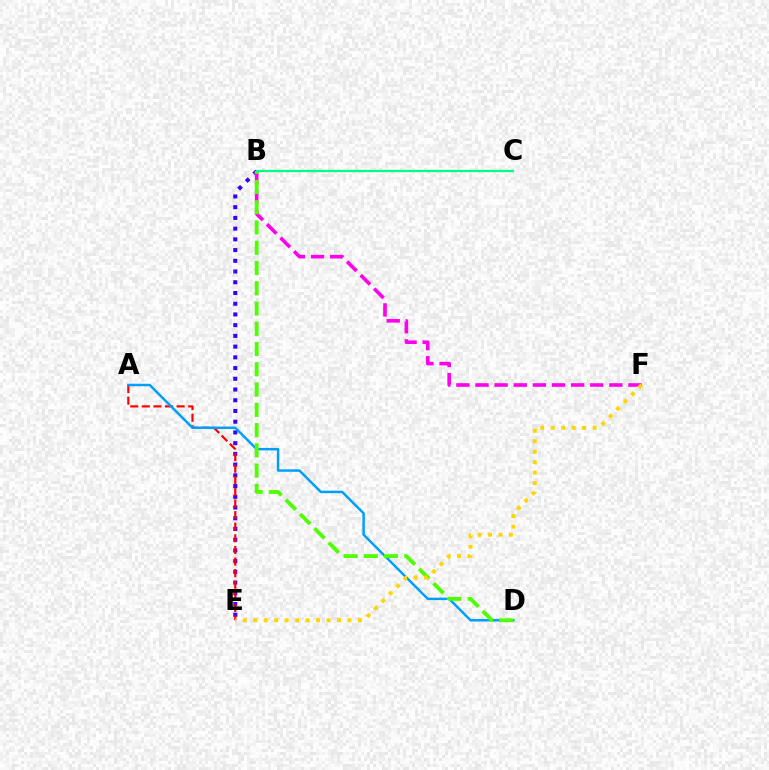{('B', 'E'): [{'color': '#3700ff', 'line_style': 'dotted', 'thickness': 2.91}], ('A', 'E'): [{'color': '#ff0000', 'line_style': 'dashed', 'thickness': 1.58}], ('A', 'D'): [{'color': '#009eff', 'line_style': 'solid', 'thickness': 1.77}], ('B', 'F'): [{'color': '#ff00ed', 'line_style': 'dashed', 'thickness': 2.6}], ('B', 'D'): [{'color': '#4fff00', 'line_style': 'dashed', 'thickness': 2.75}], ('E', 'F'): [{'color': '#ffd500', 'line_style': 'dotted', 'thickness': 2.85}], ('B', 'C'): [{'color': '#00ff86', 'line_style': 'solid', 'thickness': 1.61}]}